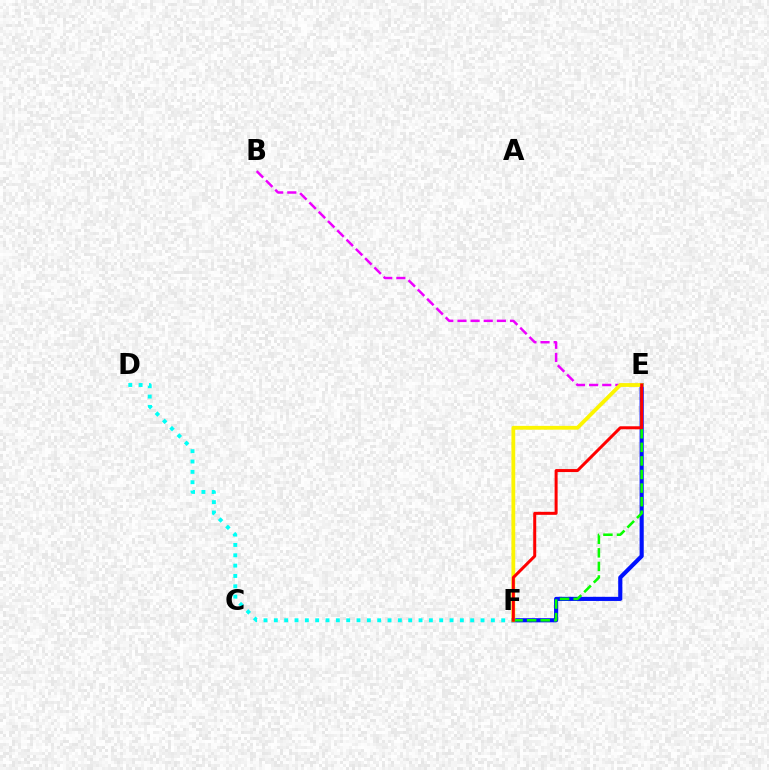{('B', 'E'): [{'color': '#ee00ff', 'line_style': 'dashed', 'thickness': 1.78}], ('E', 'F'): [{'color': '#0010ff', 'line_style': 'solid', 'thickness': 2.98}, {'color': '#fcf500', 'line_style': 'solid', 'thickness': 2.73}, {'color': '#08ff00', 'line_style': 'dashed', 'thickness': 1.84}, {'color': '#ff0000', 'line_style': 'solid', 'thickness': 2.16}], ('D', 'F'): [{'color': '#00fff6', 'line_style': 'dotted', 'thickness': 2.81}]}